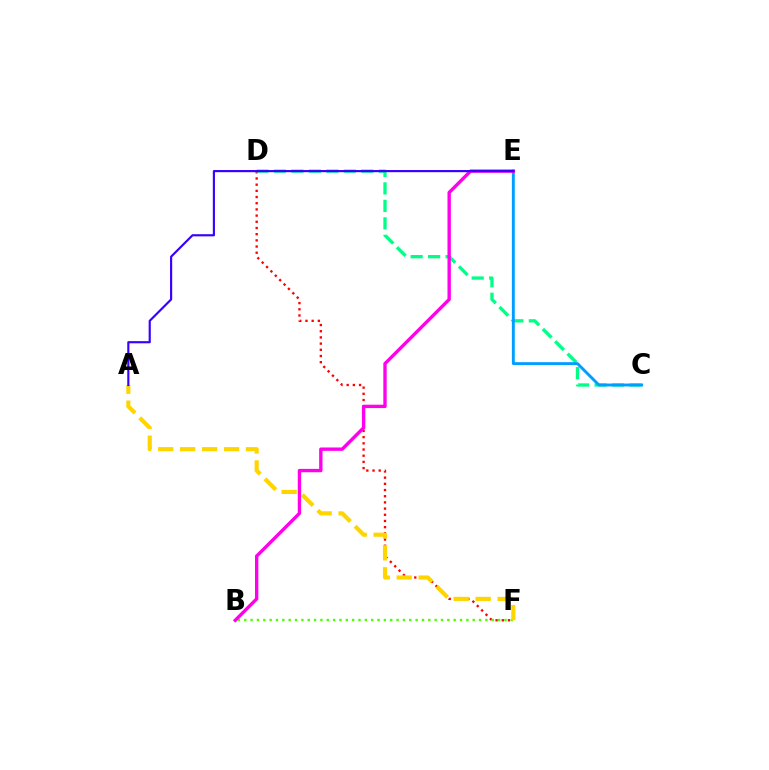{('D', 'F'): [{'color': '#ff0000', 'line_style': 'dotted', 'thickness': 1.68}], ('B', 'F'): [{'color': '#4fff00', 'line_style': 'dotted', 'thickness': 1.72}], ('C', 'D'): [{'color': '#00ff86', 'line_style': 'dashed', 'thickness': 2.37}], ('A', 'F'): [{'color': '#ffd500', 'line_style': 'dashed', 'thickness': 2.98}], ('C', 'E'): [{'color': '#009eff', 'line_style': 'solid', 'thickness': 2.08}], ('B', 'E'): [{'color': '#ff00ed', 'line_style': 'solid', 'thickness': 2.42}], ('A', 'E'): [{'color': '#3700ff', 'line_style': 'solid', 'thickness': 1.55}]}